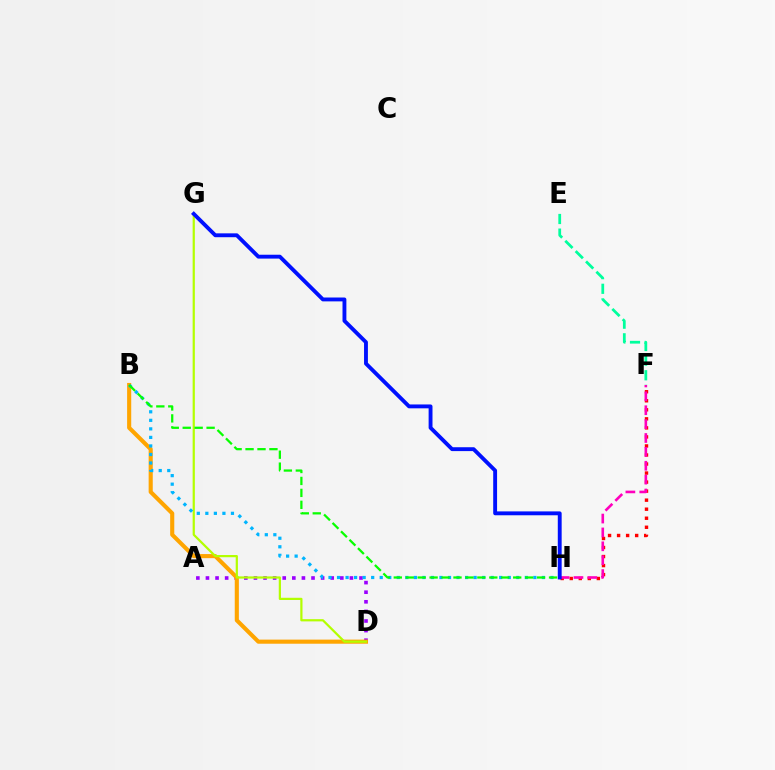{('F', 'H'): [{'color': '#ff0000', 'line_style': 'dotted', 'thickness': 2.45}, {'color': '#ff00bd', 'line_style': 'dashed', 'thickness': 1.89}], ('A', 'D'): [{'color': '#9b00ff', 'line_style': 'dotted', 'thickness': 2.61}], ('B', 'D'): [{'color': '#ffa500', 'line_style': 'solid', 'thickness': 2.96}], ('D', 'G'): [{'color': '#b3ff00', 'line_style': 'solid', 'thickness': 1.6}], ('E', 'F'): [{'color': '#00ff9d', 'line_style': 'dashed', 'thickness': 1.99}], ('B', 'H'): [{'color': '#00b5ff', 'line_style': 'dotted', 'thickness': 2.32}, {'color': '#08ff00', 'line_style': 'dashed', 'thickness': 1.62}], ('G', 'H'): [{'color': '#0010ff', 'line_style': 'solid', 'thickness': 2.79}]}